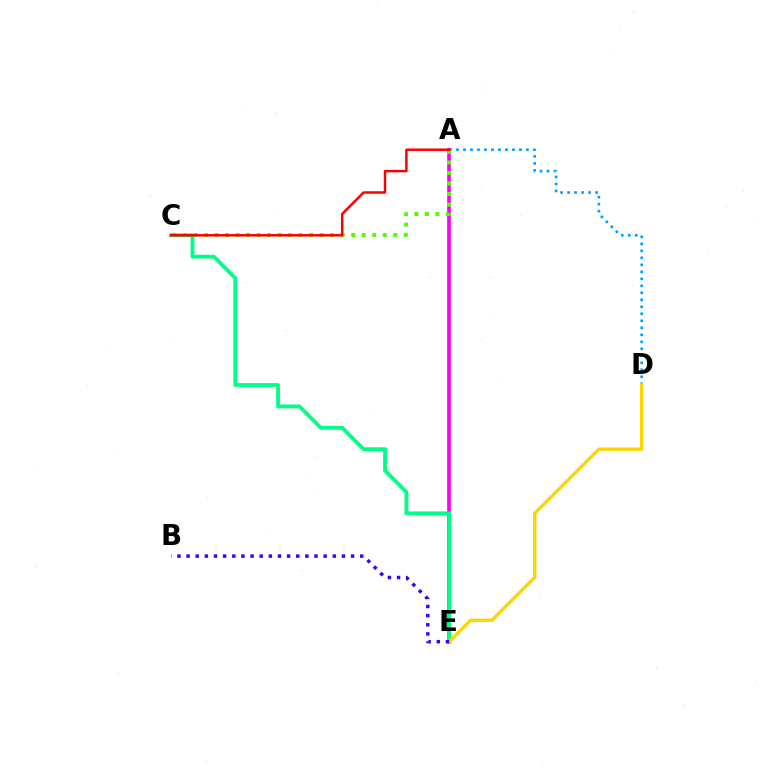{('A', 'E'): [{'color': '#ff00ed', 'line_style': 'solid', 'thickness': 2.64}], ('A', 'D'): [{'color': '#009eff', 'line_style': 'dotted', 'thickness': 1.9}], ('A', 'C'): [{'color': '#4fff00', 'line_style': 'dotted', 'thickness': 2.86}, {'color': '#ff0000', 'line_style': 'solid', 'thickness': 1.78}], ('C', 'E'): [{'color': '#00ff86', 'line_style': 'solid', 'thickness': 2.74}], ('D', 'E'): [{'color': '#ffd500', 'line_style': 'solid', 'thickness': 2.42}], ('B', 'E'): [{'color': '#3700ff', 'line_style': 'dotted', 'thickness': 2.48}]}